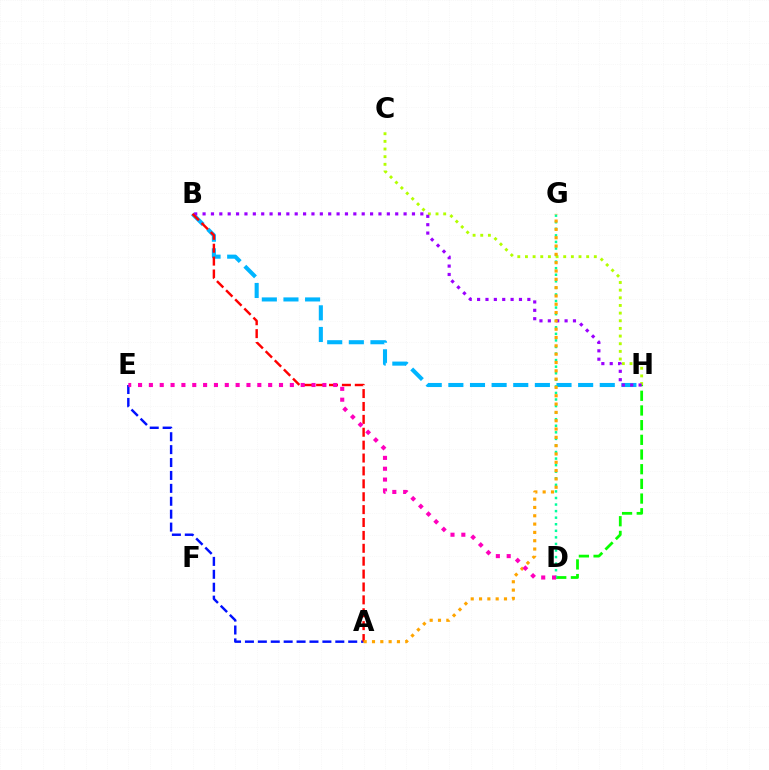{('D', 'H'): [{'color': '#08ff00', 'line_style': 'dashed', 'thickness': 1.99}], ('B', 'H'): [{'color': '#00b5ff', 'line_style': 'dashed', 'thickness': 2.94}, {'color': '#9b00ff', 'line_style': 'dotted', 'thickness': 2.28}], ('D', 'G'): [{'color': '#00ff9d', 'line_style': 'dotted', 'thickness': 1.78}], ('C', 'H'): [{'color': '#b3ff00', 'line_style': 'dotted', 'thickness': 2.08}], ('A', 'E'): [{'color': '#0010ff', 'line_style': 'dashed', 'thickness': 1.75}], ('A', 'B'): [{'color': '#ff0000', 'line_style': 'dashed', 'thickness': 1.75}], ('A', 'G'): [{'color': '#ffa500', 'line_style': 'dotted', 'thickness': 2.26}], ('D', 'E'): [{'color': '#ff00bd', 'line_style': 'dotted', 'thickness': 2.95}]}